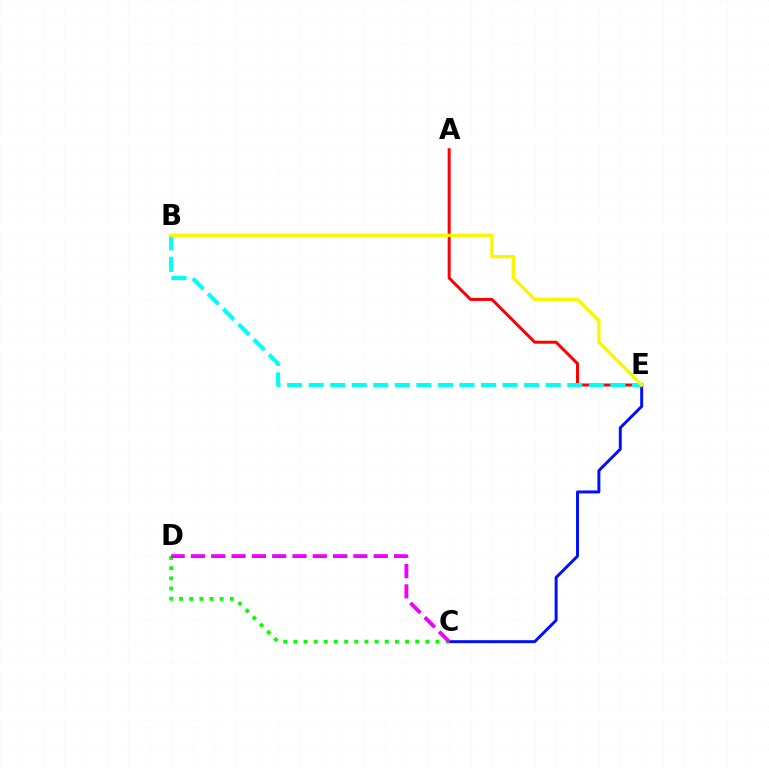{('C', 'E'): [{'color': '#0010ff', 'line_style': 'solid', 'thickness': 2.13}], ('A', 'E'): [{'color': '#ff0000', 'line_style': 'solid', 'thickness': 2.15}], ('B', 'E'): [{'color': '#00fff6', 'line_style': 'dashed', 'thickness': 2.93}, {'color': '#fcf500', 'line_style': 'solid', 'thickness': 2.4}], ('C', 'D'): [{'color': '#08ff00', 'line_style': 'dotted', 'thickness': 2.76}, {'color': '#ee00ff', 'line_style': 'dashed', 'thickness': 2.76}]}